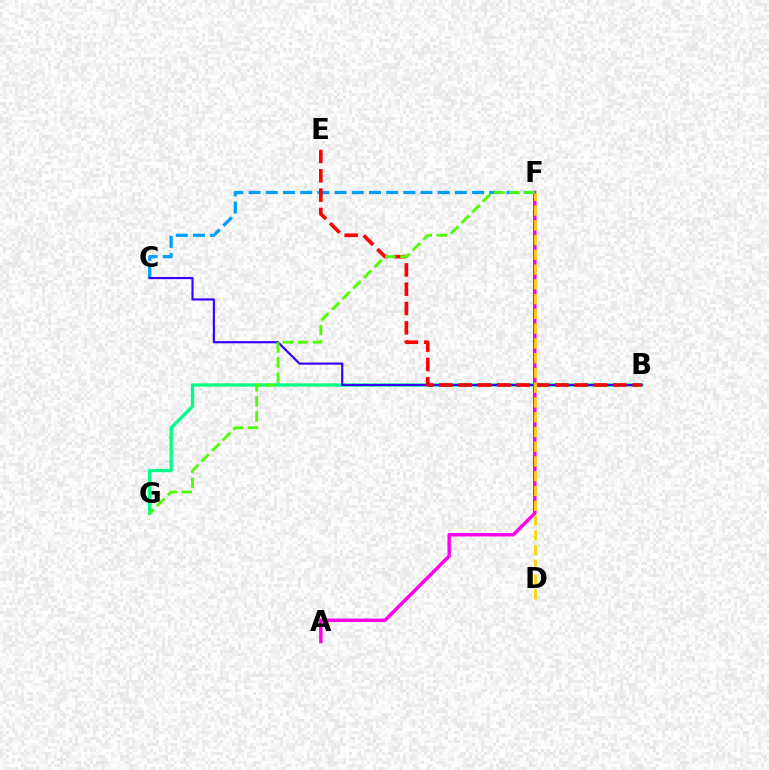{('C', 'F'): [{'color': '#009eff', 'line_style': 'dashed', 'thickness': 2.34}], ('B', 'G'): [{'color': '#00ff86', 'line_style': 'solid', 'thickness': 2.4}], ('B', 'C'): [{'color': '#3700ff', 'line_style': 'solid', 'thickness': 1.56}], ('B', 'E'): [{'color': '#ff0000', 'line_style': 'dashed', 'thickness': 2.63}], ('A', 'F'): [{'color': '#ff00ed', 'line_style': 'solid', 'thickness': 2.48}], ('D', 'F'): [{'color': '#ffd500', 'line_style': 'dashed', 'thickness': 2.01}], ('F', 'G'): [{'color': '#4fff00', 'line_style': 'dashed', 'thickness': 2.05}]}